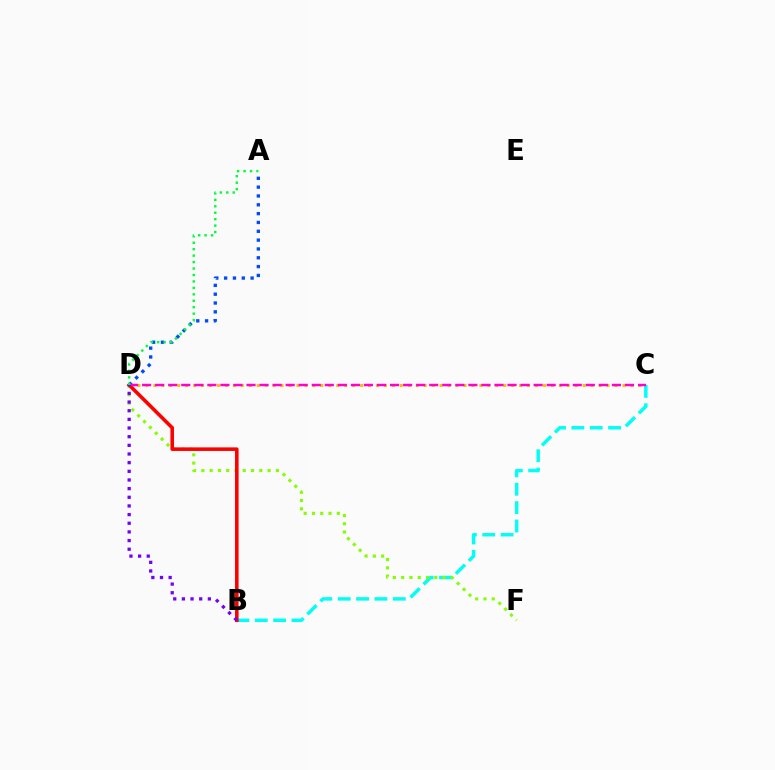{('A', 'D'): [{'color': '#004bff', 'line_style': 'dotted', 'thickness': 2.4}, {'color': '#00ff39', 'line_style': 'dotted', 'thickness': 1.75}], ('C', 'D'): [{'color': '#ffbd00', 'line_style': 'dotted', 'thickness': 2.16}, {'color': '#ff00cf', 'line_style': 'dashed', 'thickness': 1.77}], ('B', 'C'): [{'color': '#00fff6', 'line_style': 'dashed', 'thickness': 2.49}], ('D', 'F'): [{'color': '#84ff00', 'line_style': 'dotted', 'thickness': 2.25}], ('B', 'D'): [{'color': '#ff0000', 'line_style': 'solid', 'thickness': 2.57}, {'color': '#7200ff', 'line_style': 'dotted', 'thickness': 2.35}]}